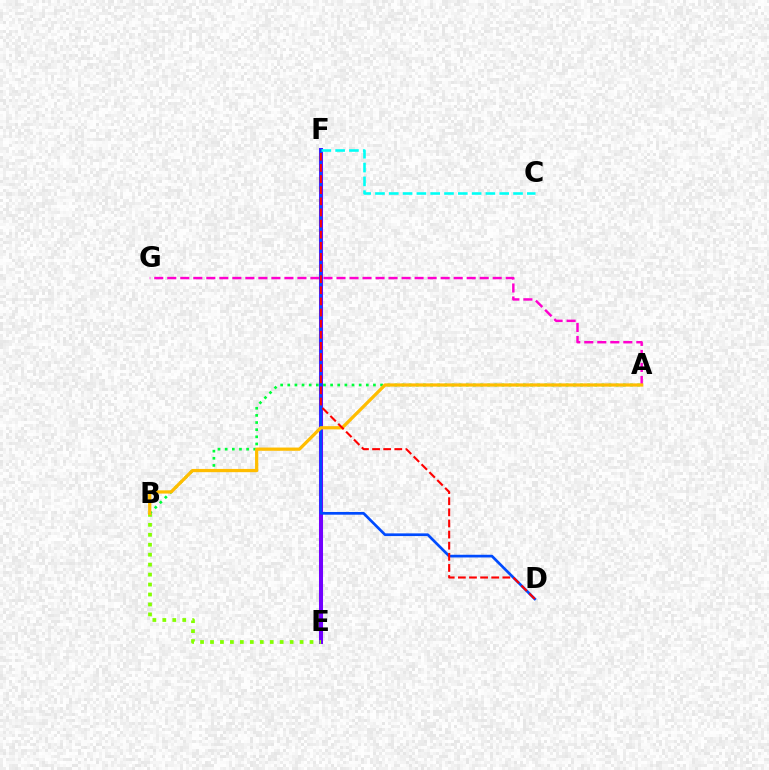{('A', 'G'): [{'color': '#ff00cf', 'line_style': 'dashed', 'thickness': 1.77}], ('E', 'F'): [{'color': '#7200ff', 'line_style': 'solid', 'thickness': 2.91}], ('D', 'F'): [{'color': '#004bff', 'line_style': 'solid', 'thickness': 1.94}, {'color': '#ff0000', 'line_style': 'dashed', 'thickness': 1.51}], ('B', 'E'): [{'color': '#84ff00', 'line_style': 'dotted', 'thickness': 2.7}], ('A', 'B'): [{'color': '#00ff39', 'line_style': 'dotted', 'thickness': 1.94}, {'color': '#ffbd00', 'line_style': 'solid', 'thickness': 2.33}], ('C', 'F'): [{'color': '#00fff6', 'line_style': 'dashed', 'thickness': 1.88}]}